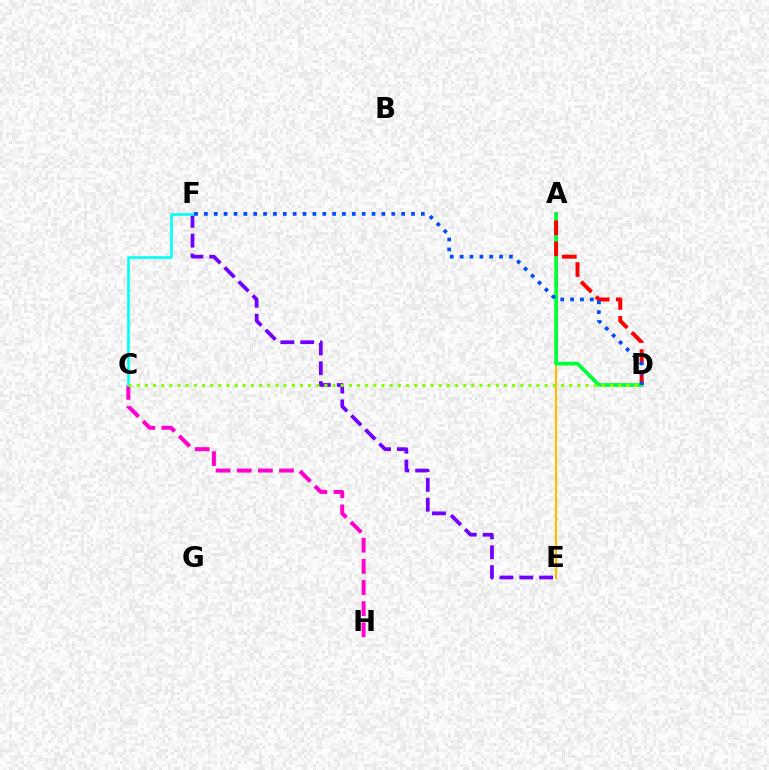{('A', 'E'): [{'color': '#ffbd00', 'line_style': 'solid', 'thickness': 1.59}], ('A', 'D'): [{'color': '#00ff39', 'line_style': 'solid', 'thickness': 2.68}, {'color': '#ff0000', 'line_style': 'dashed', 'thickness': 2.86}], ('C', 'H'): [{'color': '#ff00cf', 'line_style': 'dashed', 'thickness': 2.87}], ('E', 'F'): [{'color': '#7200ff', 'line_style': 'dashed', 'thickness': 2.7}], ('C', 'F'): [{'color': '#00fff6', 'line_style': 'solid', 'thickness': 1.89}], ('D', 'F'): [{'color': '#004bff', 'line_style': 'dotted', 'thickness': 2.68}], ('C', 'D'): [{'color': '#84ff00', 'line_style': 'dotted', 'thickness': 2.22}]}